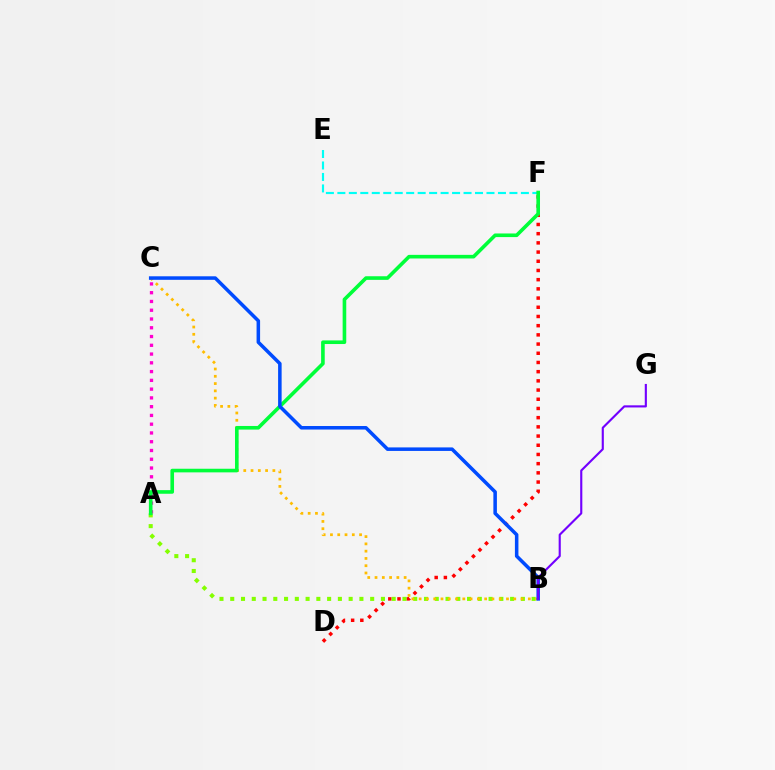{('D', 'F'): [{'color': '#ff0000', 'line_style': 'dotted', 'thickness': 2.5}], ('A', 'B'): [{'color': '#84ff00', 'line_style': 'dotted', 'thickness': 2.92}], ('A', 'C'): [{'color': '#ff00cf', 'line_style': 'dotted', 'thickness': 2.38}], ('E', 'F'): [{'color': '#00fff6', 'line_style': 'dashed', 'thickness': 1.56}], ('B', 'C'): [{'color': '#ffbd00', 'line_style': 'dotted', 'thickness': 1.98}, {'color': '#004bff', 'line_style': 'solid', 'thickness': 2.54}], ('A', 'F'): [{'color': '#00ff39', 'line_style': 'solid', 'thickness': 2.6}], ('B', 'G'): [{'color': '#7200ff', 'line_style': 'solid', 'thickness': 1.53}]}